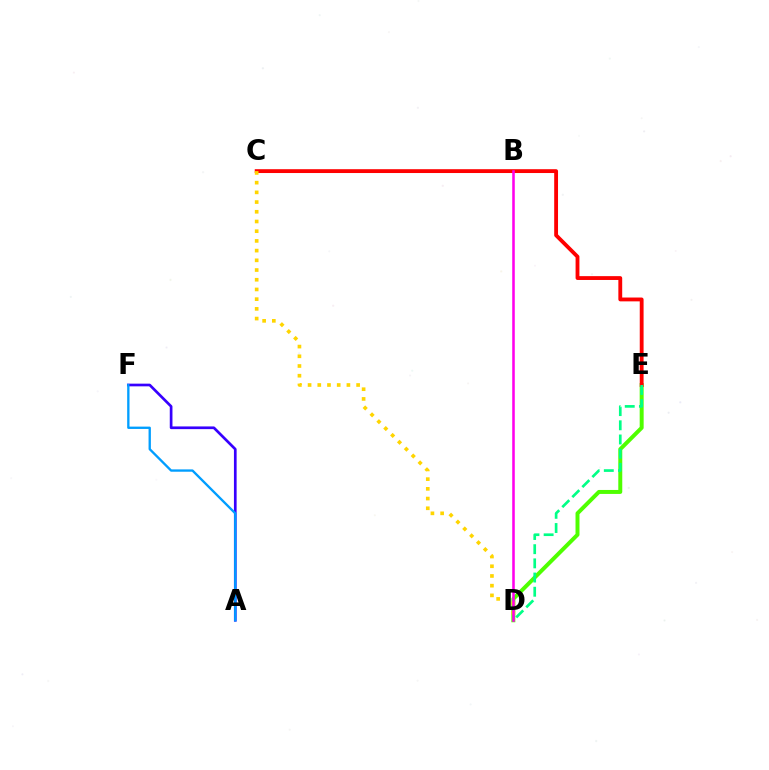{('D', 'E'): [{'color': '#4fff00', 'line_style': 'solid', 'thickness': 2.86}, {'color': '#00ff86', 'line_style': 'dashed', 'thickness': 1.93}], ('C', 'E'): [{'color': '#ff0000', 'line_style': 'solid', 'thickness': 2.76}], ('C', 'D'): [{'color': '#ffd500', 'line_style': 'dotted', 'thickness': 2.64}], ('A', 'F'): [{'color': '#3700ff', 'line_style': 'solid', 'thickness': 1.94}, {'color': '#009eff', 'line_style': 'solid', 'thickness': 1.68}], ('B', 'D'): [{'color': '#ff00ed', 'line_style': 'solid', 'thickness': 1.84}]}